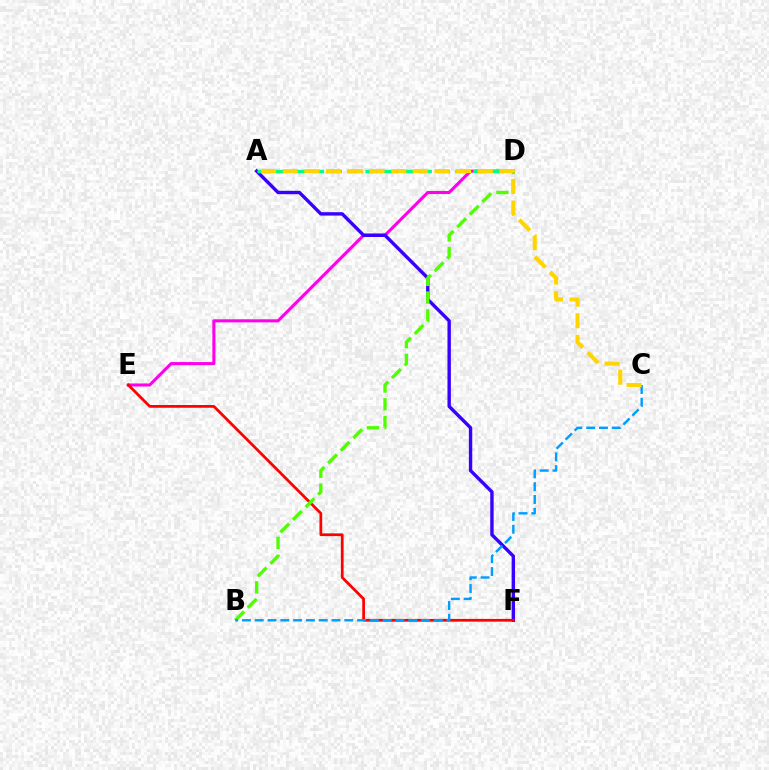{('D', 'E'): [{'color': '#ff00ed', 'line_style': 'solid', 'thickness': 2.22}], ('A', 'F'): [{'color': '#3700ff', 'line_style': 'solid', 'thickness': 2.44}], ('A', 'D'): [{'color': '#00ff86', 'line_style': 'dashed', 'thickness': 2.44}], ('E', 'F'): [{'color': '#ff0000', 'line_style': 'solid', 'thickness': 1.97}], ('B', 'D'): [{'color': '#4fff00', 'line_style': 'dashed', 'thickness': 2.41}], ('B', 'C'): [{'color': '#009eff', 'line_style': 'dashed', 'thickness': 1.74}], ('A', 'C'): [{'color': '#ffd500', 'line_style': 'dashed', 'thickness': 2.94}]}